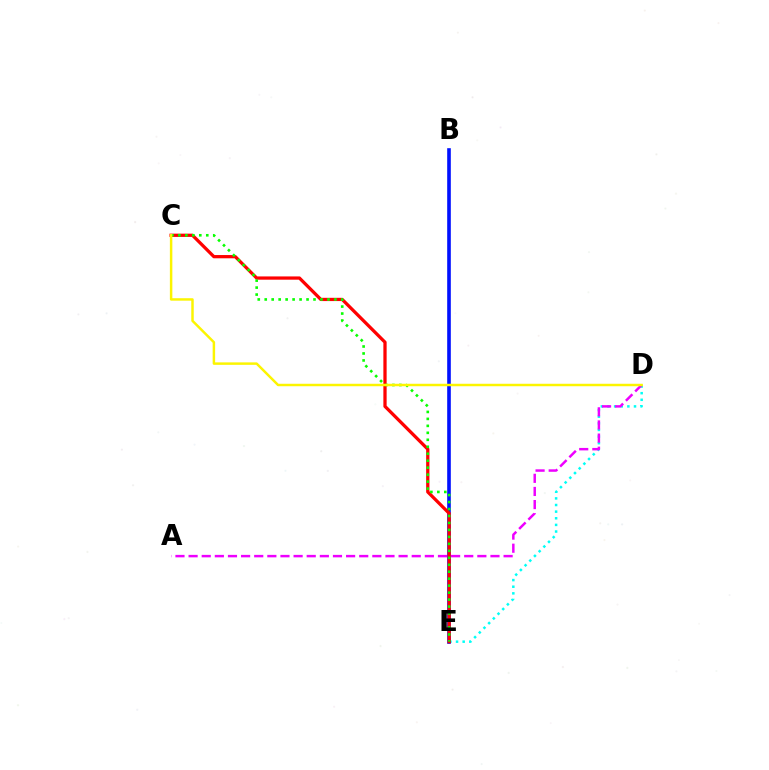{('D', 'E'): [{'color': '#00fff6', 'line_style': 'dotted', 'thickness': 1.8}], ('B', 'E'): [{'color': '#0010ff', 'line_style': 'solid', 'thickness': 2.6}], ('C', 'E'): [{'color': '#ff0000', 'line_style': 'solid', 'thickness': 2.35}, {'color': '#08ff00', 'line_style': 'dotted', 'thickness': 1.89}], ('A', 'D'): [{'color': '#ee00ff', 'line_style': 'dashed', 'thickness': 1.78}], ('C', 'D'): [{'color': '#fcf500', 'line_style': 'solid', 'thickness': 1.77}]}